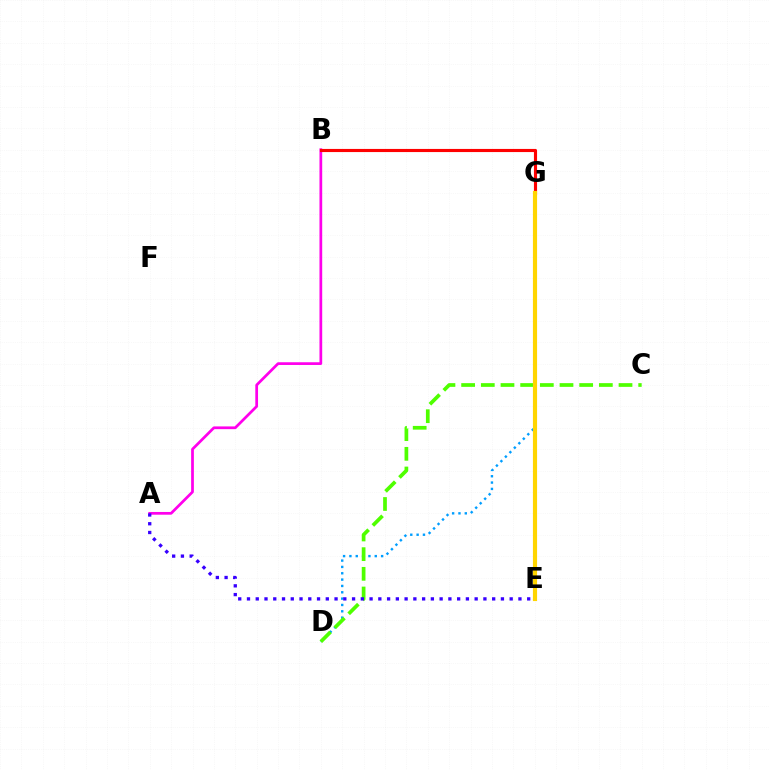{('E', 'G'): [{'color': '#00ff86', 'line_style': 'dashed', 'thickness': 2.59}, {'color': '#ffd500', 'line_style': 'solid', 'thickness': 2.99}], ('D', 'G'): [{'color': '#009eff', 'line_style': 'dotted', 'thickness': 1.72}], ('A', 'B'): [{'color': '#ff00ed', 'line_style': 'solid', 'thickness': 1.97}], ('C', 'D'): [{'color': '#4fff00', 'line_style': 'dashed', 'thickness': 2.67}], ('A', 'E'): [{'color': '#3700ff', 'line_style': 'dotted', 'thickness': 2.38}], ('B', 'G'): [{'color': '#ff0000', 'line_style': 'solid', 'thickness': 2.25}]}